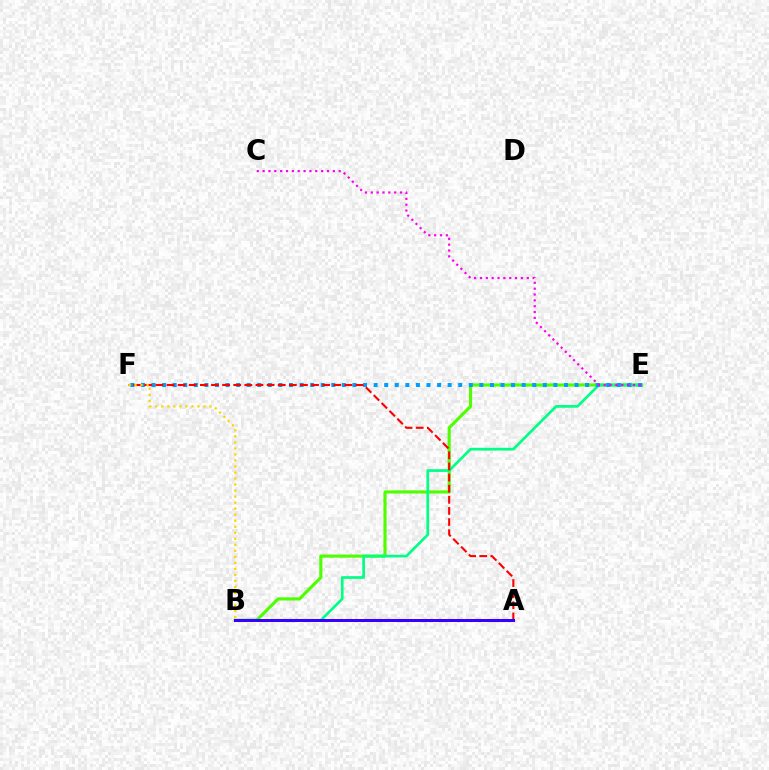{('B', 'E'): [{'color': '#4fff00', 'line_style': 'solid', 'thickness': 2.26}, {'color': '#00ff86', 'line_style': 'solid', 'thickness': 1.95}], ('E', 'F'): [{'color': '#009eff', 'line_style': 'dotted', 'thickness': 2.87}], ('A', 'F'): [{'color': '#ff0000', 'line_style': 'dashed', 'thickness': 1.51}], ('A', 'B'): [{'color': '#3700ff', 'line_style': 'solid', 'thickness': 2.17}], ('C', 'E'): [{'color': '#ff00ed', 'line_style': 'dotted', 'thickness': 1.59}], ('B', 'F'): [{'color': '#ffd500', 'line_style': 'dotted', 'thickness': 1.64}]}